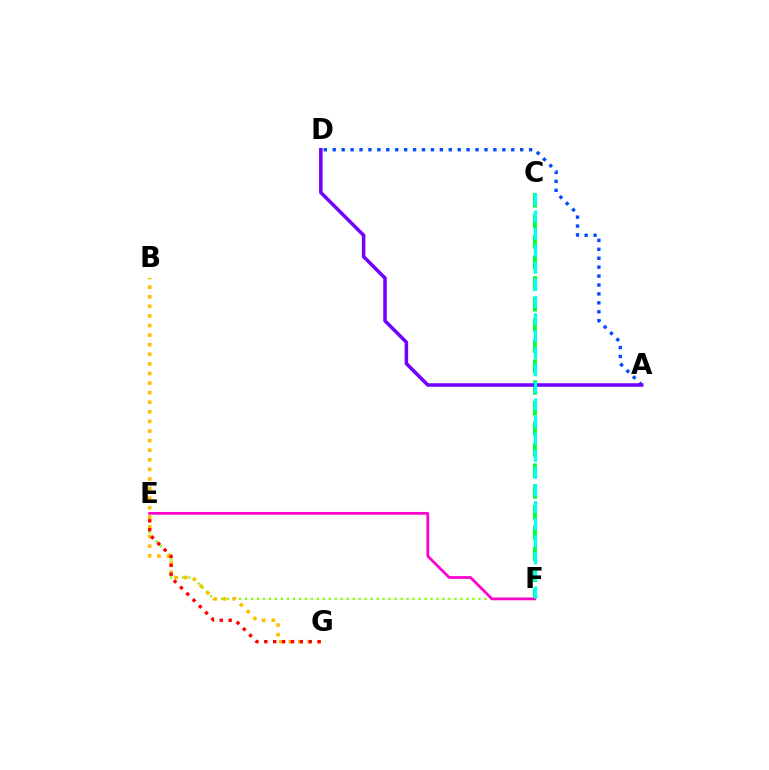{('E', 'F'): [{'color': '#84ff00', 'line_style': 'dotted', 'thickness': 1.63}, {'color': '#ff00cf', 'line_style': 'solid', 'thickness': 1.97}], ('A', 'D'): [{'color': '#004bff', 'line_style': 'dotted', 'thickness': 2.43}, {'color': '#7200ff', 'line_style': 'solid', 'thickness': 2.55}], ('B', 'G'): [{'color': '#ffbd00', 'line_style': 'dotted', 'thickness': 2.61}], ('E', 'G'): [{'color': '#ff0000', 'line_style': 'dotted', 'thickness': 2.42}], ('C', 'F'): [{'color': '#00ff39', 'line_style': 'dashed', 'thickness': 2.83}, {'color': '#00fff6', 'line_style': 'dashed', 'thickness': 2.32}]}